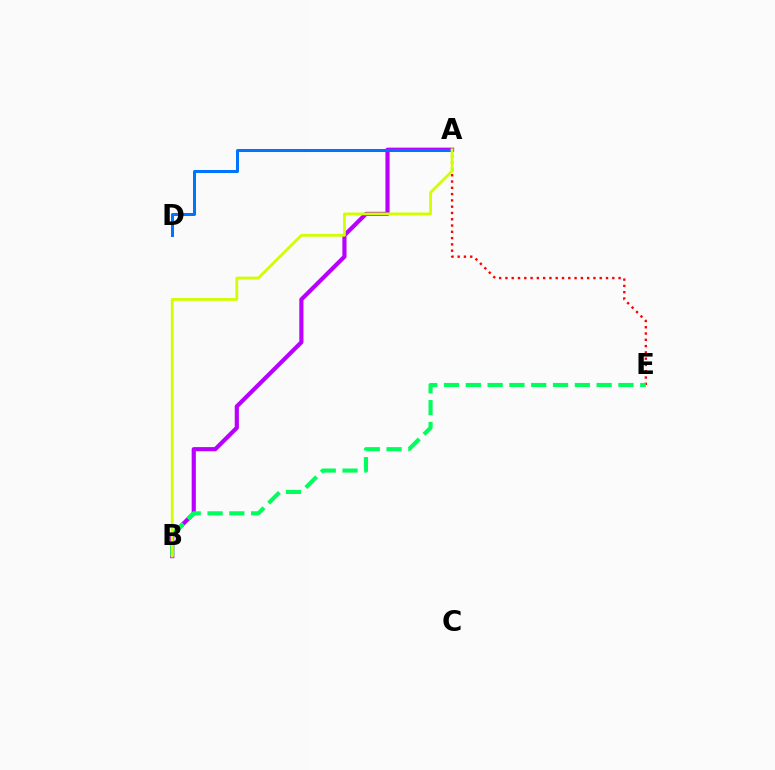{('A', 'E'): [{'color': '#ff0000', 'line_style': 'dotted', 'thickness': 1.71}], ('A', 'B'): [{'color': '#b900ff', 'line_style': 'solid', 'thickness': 2.99}, {'color': '#d1ff00', 'line_style': 'solid', 'thickness': 2.03}], ('A', 'D'): [{'color': '#0074ff', 'line_style': 'solid', 'thickness': 2.17}], ('B', 'E'): [{'color': '#00ff5c', 'line_style': 'dashed', 'thickness': 2.96}]}